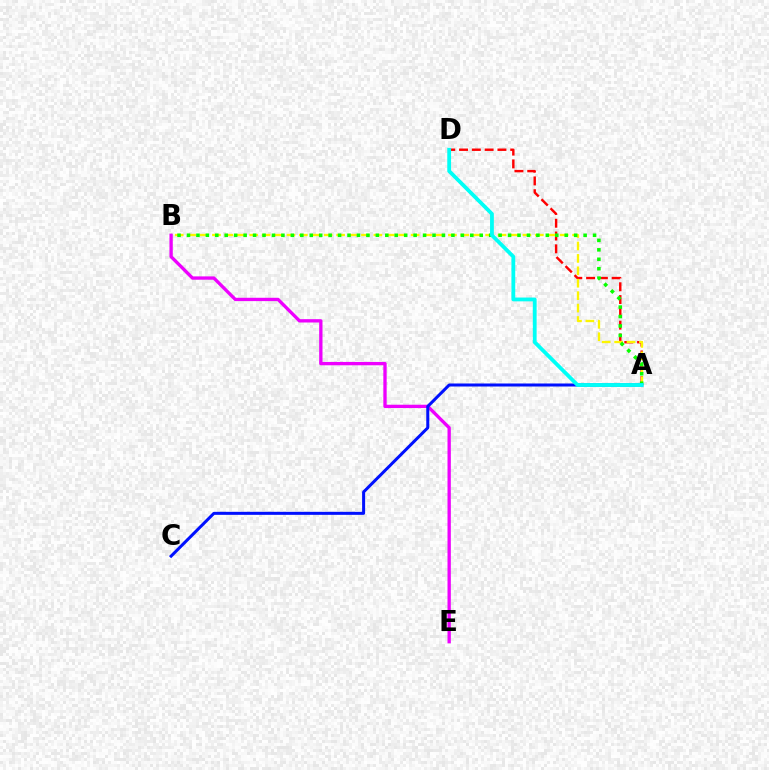{('A', 'D'): [{'color': '#ff0000', 'line_style': 'dashed', 'thickness': 1.74}, {'color': '#00fff6', 'line_style': 'solid', 'thickness': 2.73}], ('A', 'B'): [{'color': '#fcf500', 'line_style': 'dashed', 'thickness': 1.69}, {'color': '#08ff00', 'line_style': 'dotted', 'thickness': 2.57}], ('B', 'E'): [{'color': '#ee00ff', 'line_style': 'solid', 'thickness': 2.39}], ('A', 'C'): [{'color': '#0010ff', 'line_style': 'solid', 'thickness': 2.17}]}